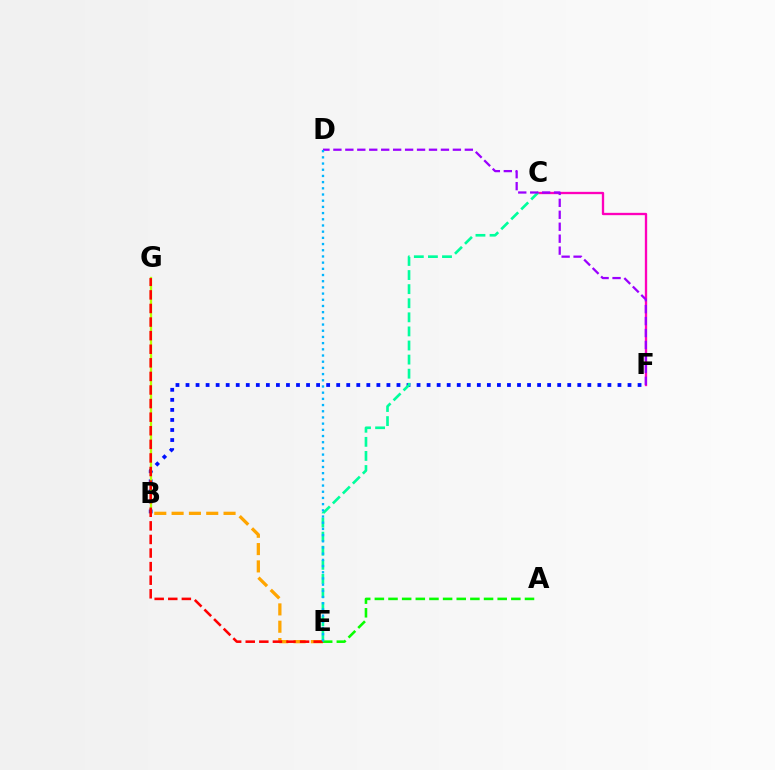{('B', 'E'): [{'color': '#ffa500', 'line_style': 'dashed', 'thickness': 2.35}], ('B', 'F'): [{'color': '#0010ff', 'line_style': 'dotted', 'thickness': 2.73}], ('C', 'F'): [{'color': '#ff00bd', 'line_style': 'solid', 'thickness': 1.67}], ('A', 'E'): [{'color': '#08ff00', 'line_style': 'dashed', 'thickness': 1.85}], ('B', 'G'): [{'color': '#b3ff00', 'line_style': 'solid', 'thickness': 1.66}], ('E', 'G'): [{'color': '#ff0000', 'line_style': 'dashed', 'thickness': 1.85}], ('C', 'E'): [{'color': '#00ff9d', 'line_style': 'dashed', 'thickness': 1.91}], ('D', 'F'): [{'color': '#9b00ff', 'line_style': 'dashed', 'thickness': 1.62}], ('D', 'E'): [{'color': '#00b5ff', 'line_style': 'dotted', 'thickness': 1.68}]}